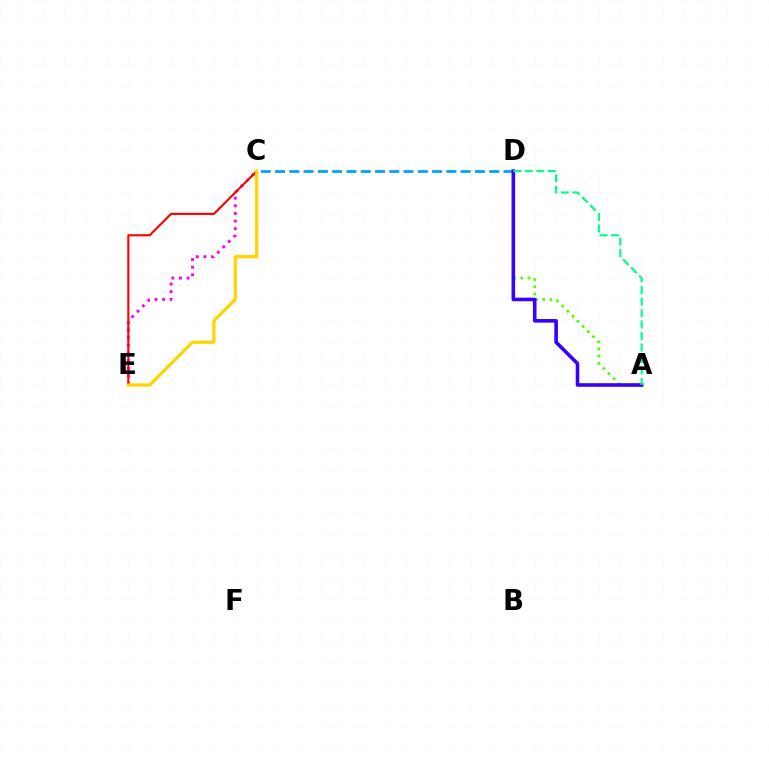{('C', 'D'): [{'color': '#009eff', 'line_style': 'dashed', 'thickness': 1.94}], ('A', 'D'): [{'color': '#4fff00', 'line_style': 'dotted', 'thickness': 1.96}, {'color': '#3700ff', 'line_style': 'solid', 'thickness': 2.6}, {'color': '#00ff86', 'line_style': 'dashed', 'thickness': 1.56}], ('C', 'E'): [{'color': '#ff00ed', 'line_style': 'dotted', 'thickness': 2.07}, {'color': '#ff0000', 'line_style': 'solid', 'thickness': 1.52}, {'color': '#ffd500', 'line_style': 'solid', 'thickness': 2.32}]}